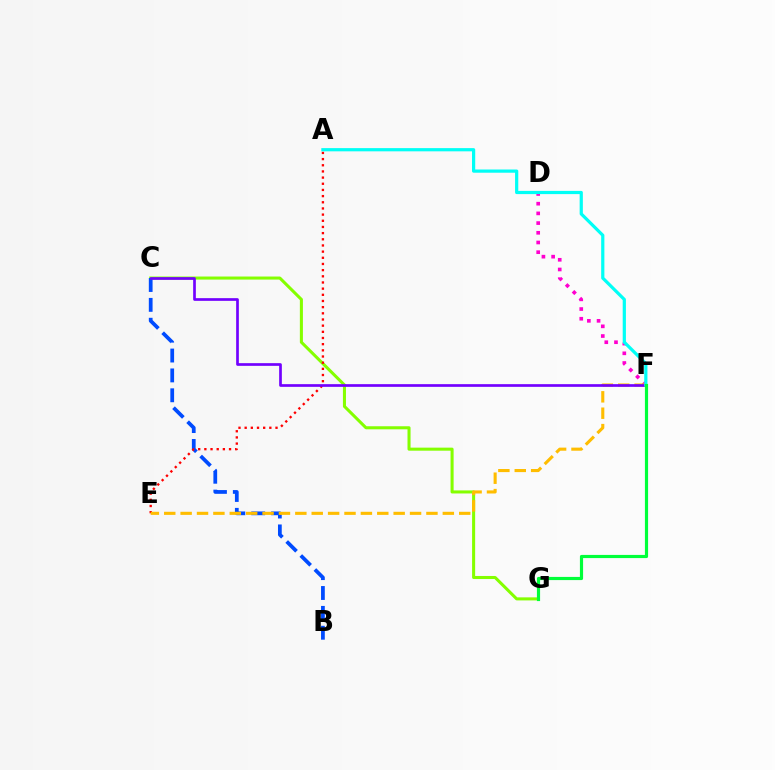{('C', 'G'): [{'color': '#84ff00', 'line_style': 'solid', 'thickness': 2.2}], ('D', 'F'): [{'color': '#ff00cf', 'line_style': 'dotted', 'thickness': 2.64}], ('B', 'C'): [{'color': '#004bff', 'line_style': 'dashed', 'thickness': 2.7}], ('A', 'E'): [{'color': '#ff0000', 'line_style': 'dotted', 'thickness': 1.68}], ('E', 'F'): [{'color': '#ffbd00', 'line_style': 'dashed', 'thickness': 2.23}], ('C', 'F'): [{'color': '#7200ff', 'line_style': 'solid', 'thickness': 1.93}], ('A', 'F'): [{'color': '#00fff6', 'line_style': 'solid', 'thickness': 2.31}], ('F', 'G'): [{'color': '#00ff39', 'line_style': 'solid', 'thickness': 2.28}]}